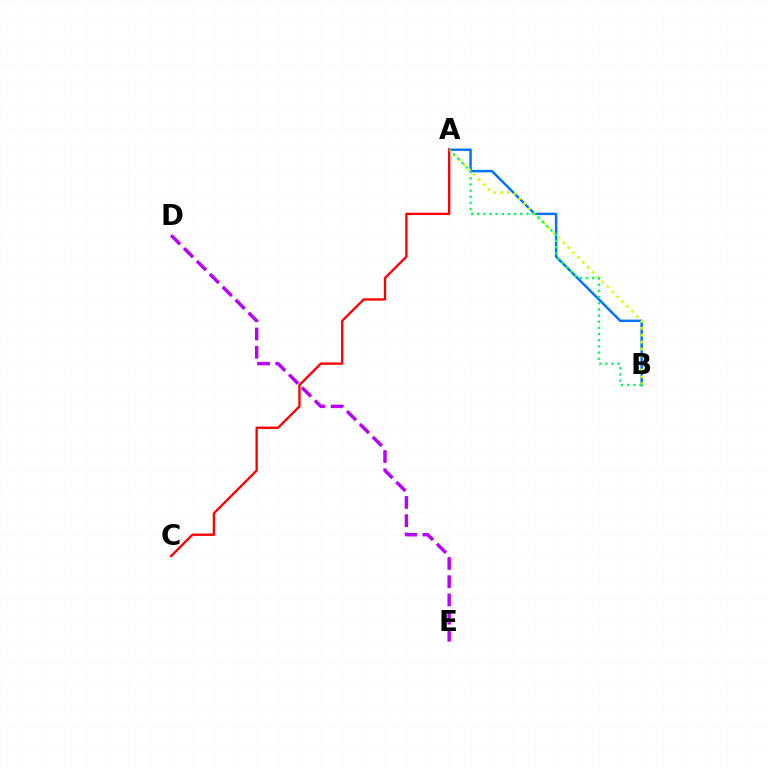{('A', 'B'): [{'color': '#0074ff', 'line_style': 'solid', 'thickness': 1.78}, {'color': '#d1ff00', 'line_style': 'dotted', 'thickness': 1.88}, {'color': '#00ff5c', 'line_style': 'dotted', 'thickness': 1.68}], ('A', 'C'): [{'color': '#ff0000', 'line_style': 'solid', 'thickness': 1.69}], ('D', 'E'): [{'color': '#b900ff', 'line_style': 'dashed', 'thickness': 2.48}]}